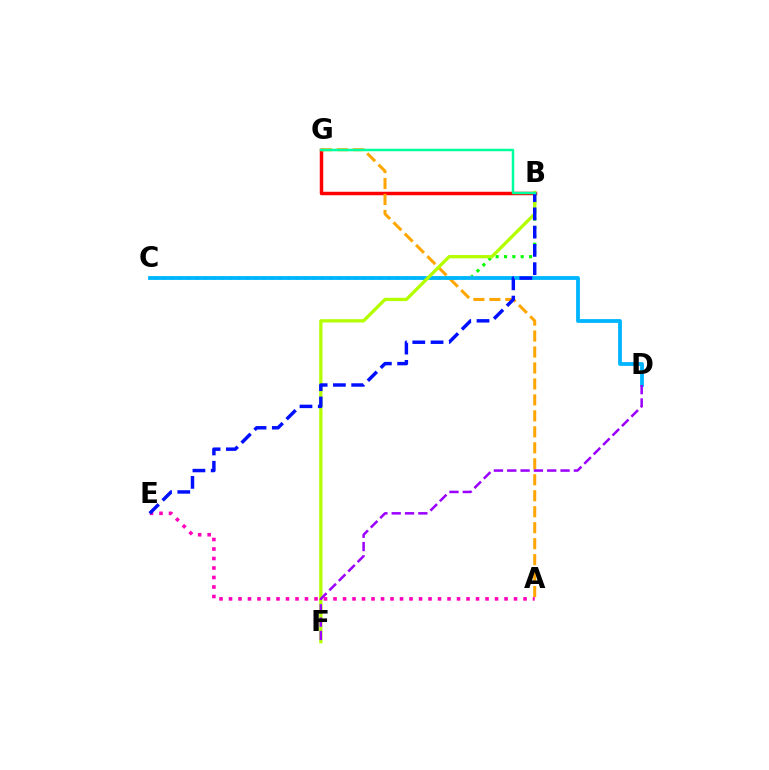{('B', 'C'): [{'color': '#08ff00', 'line_style': 'dotted', 'thickness': 2.27}], ('B', 'G'): [{'color': '#ff0000', 'line_style': 'solid', 'thickness': 2.5}, {'color': '#00ff9d', 'line_style': 'solid', 'thickness': 1.78}], ('A', 'G'): [{'color': '#ffa500', 'line_style': 'dashed', 'thickness': 2.17}], ('C', 'D'): [{'color': '#00b5ff', 'line_style': 'solid', 'thickness': 2.74}], ('B', 'F'): [{'color': '#b3ff00', 'line_style': 'solid', 'thickness': 2.36}], ('D', 'F'): [{'color': '#9b00ff', 'line_style': 'dashed', 'thickness': 1.81}], ('A', 'E'): [{'color': '#ff00bd', 'line_style': 'dotted', 'thickness': 2.58}], ('B', 'E'): [{'color': '#0010ff', 'line_style': 'dashed', 'thickness': 2.48}]}